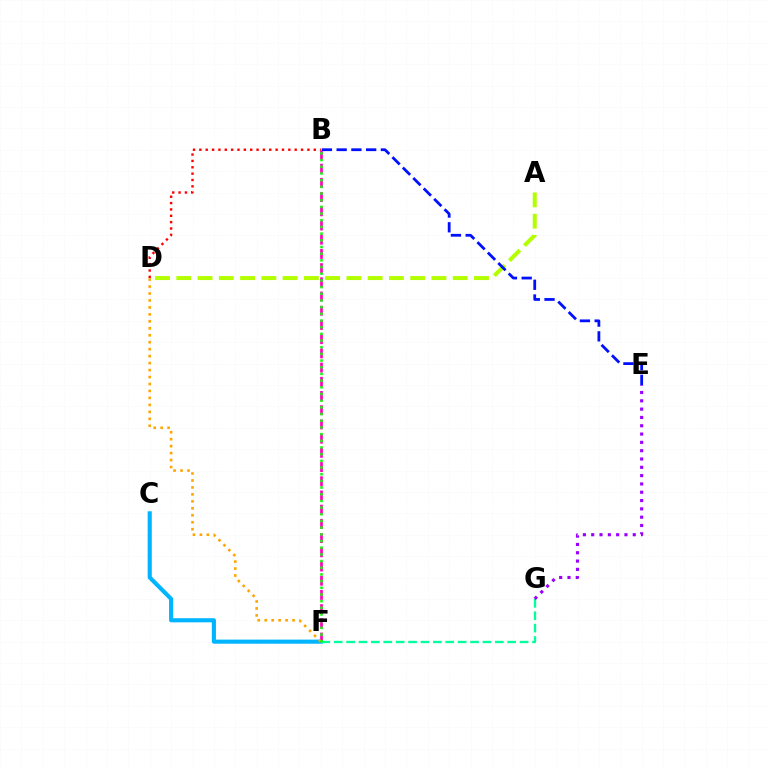{('C', 'F'): [{'color': '#00b5ff', 'line_style': 'solid', 'thickness': 2.96}], ('B', 'F'): [{'color': '#ff00bd', 'line_style': 'dashed', 'thickness': 1.93}, {'color': '#08ff00', 'line_style': 'dotted', 'thickness': 1.82}], ('D', 'F'): [{'color': '#ffa500', 'line_style': 'dotted', 'thickness': 1.89}], ('A', 'D'): [{'color': '#b3ff00', 'line_style': 'dashed', 'thickness': 2.89}], ('F', 'G'): [{'color': '#00ff9d', 'line_style': 'dashed', 'thickness': 1.68}], ('E', 'G'): [{'color': '#9b00ff', 'line_style': 'dotted', 'thickness': 2.26}], ('B', 'E'): [{'color': '#0010ff', 'line_style': 'dashed', 'thickness': 2.0}], ('B', 'D'): [{'color': '#ff0000', 'line_style': 'dotted', 'thickness': 1.73}]}